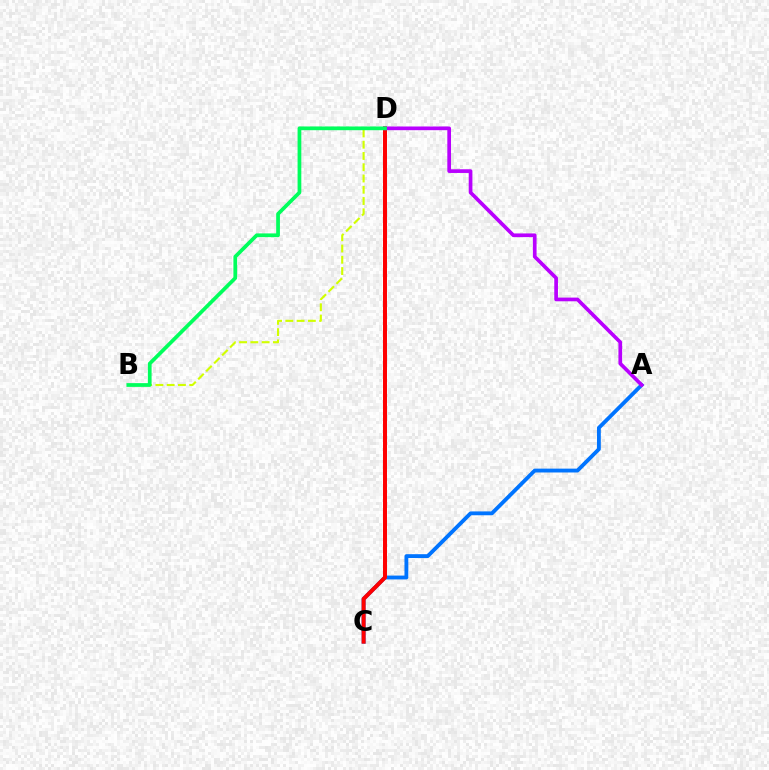{('A', 'C'): [{'color': '#0074ff', 'line_style': 'solid', 'thickness': 2.77}], ('B', 'D'): [{'color': '#d1ff00', 'line_style': 'dashed', 'thickness': 1.53}, {'color': '#00ff5c', 'line_style': 'solid', 'thickness': 2.69}], ('C', 'D'): [{'color': '#ff0000', 'line_style': 'solid', 'thickness': 2.87}], ('A', 'D'): [{'color': '#b900ff', 'line_style': 'solid', 'thickness': 2.66}]}